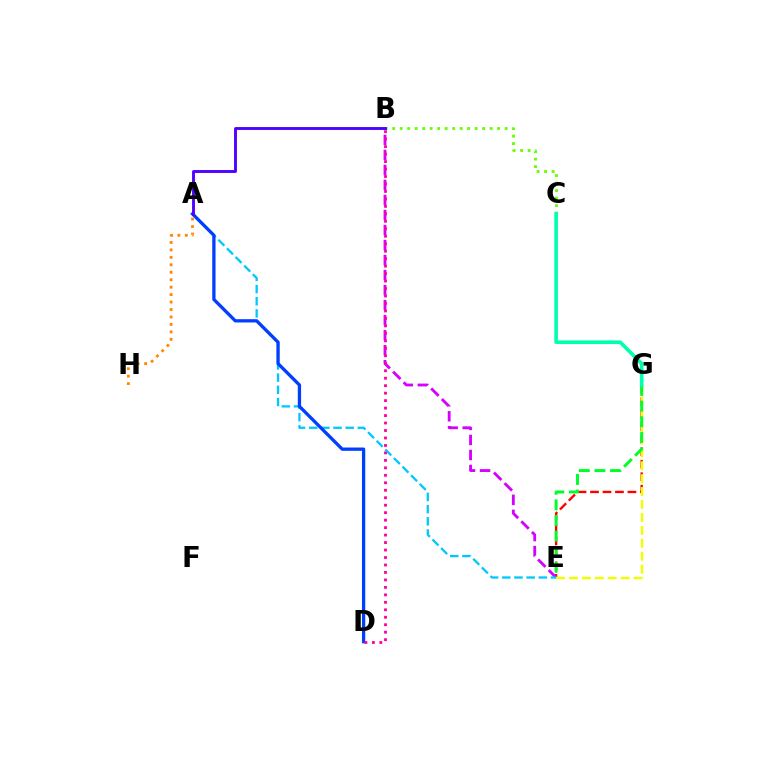{('E', 'G'): [{'color': '#ff0000', 'line_style': 'dashed', 'thickness': 1.7}, {'color': '#eeff00', 'line_style': 'dashed', 'thickness': 1.75}, {'color': '#00ff27', 'line_style': 'dashed', 'thickness': 2.12}], ('B', 'E'): [{'color': '#d600ff', 'line_style': 'dashed', 'thickness': 2.04}], ('A', 'E'): [{'color': '#00c7ff', 'line_style': 'dashed', 'thickness': 1.65}], ('A', 'D'): [{'color': '#003fff', 'line_style': 'solid', 'thickness': 2.37}], ('B', 'C'): [{'color': '#66ff00', 'line_style': 'dotted', 'thickness': 2.04}], ('C', 'G'): [{'color': '#00ffaf', 'line_style': 'solid', 'thickness': 2.62}], ('A', 'H'): [{'color': '#ff8800', 'line_style': 'dotted', 'thickness': 2.02}], ('B', 'D'): [{'color': '#ff00a0', 'line_style': 'dotted', 'thickness': 2.03}], ('A', 'B'): [{'color': '#4f00ff', 'line_style': 'solid', 'thickness': 2.07}]}